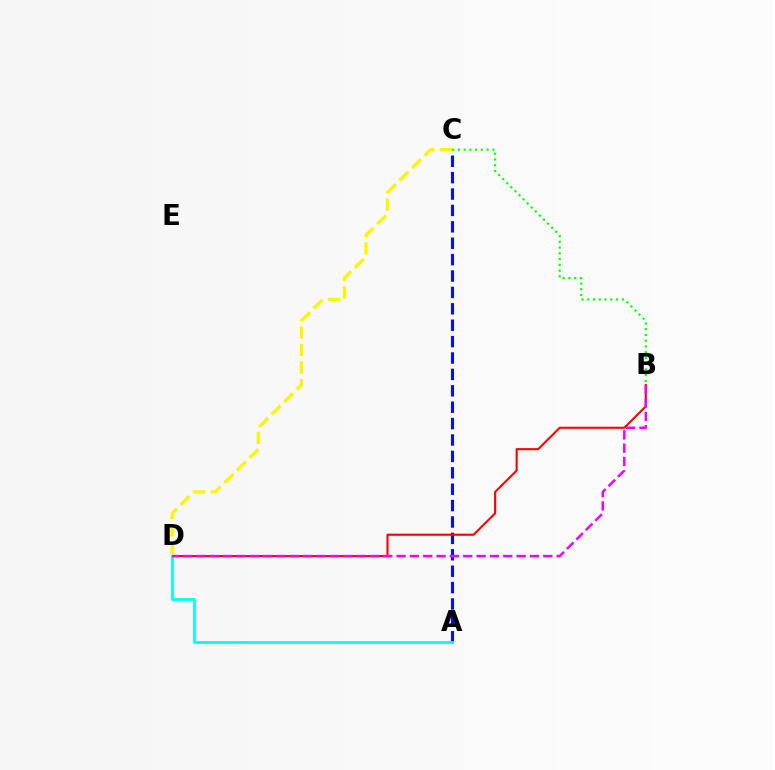{('A', 'C'): [{'color': '#0010ff', 'line_style': 'dashed', 'thickness': 2.23}], ('B', 'D'): [{'color': '#ff0000', 'line_style': 'solid', 'thickness': 1.52}, {'color': '#ee00ff', 'line_style': 'dashed', 'thickness': 1.81}], ('A', 'D'): [{'color': '#00fff6', 'line_style': 'solid', 'thickness': 2.01}], ('B', 'C'): [{'color': '#08ff00', 'line_style': 'dotted', 'thickness': 1.56}], ('C', 'D'): [{'color': '#fcf500', 'line_style': 'dashed', 'thickness': 2.39}]}